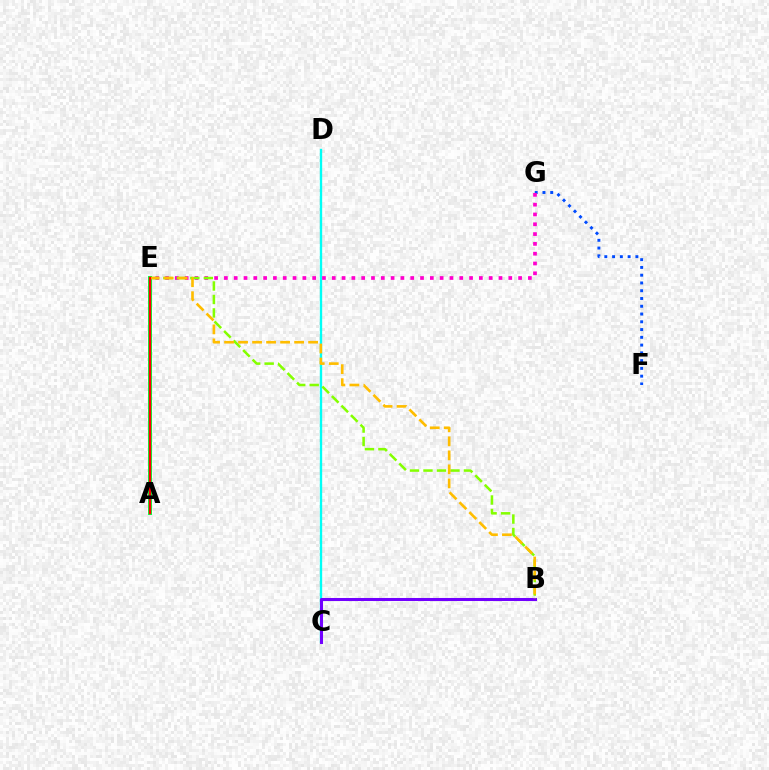{('C', 'D'): [{'color': '#00fff6', 'line_style': 'solid', 'thickness': 1.69}], ('B', 'C'): [{'color': '#7200ff', 'line_style': 'solid', 'thickness': 2.19}], ('F', 'G'): [{'color': '#004bff', 'line_style': 'dotted', 'thickness': 2.11}], ('E', 'G'): [{'color': '#ff00cf', 'line_style': 'dotted', 'thickness': 2.66}], ('B', 'E'): [{'color': '#84ff00', 'line_style': 'dashed', 'thickness': 1.83}, {'color': '#ffbd00', 'line_style': 'dashed', 'thickness': 1.9}], ('A', 'E'): [{'color': '#00ff39', 'line_style': 'solid', 'thickness': 2.83}, {'color': '#ff0000', 'line_style': 'solid', 'thickness': 1.63}]}